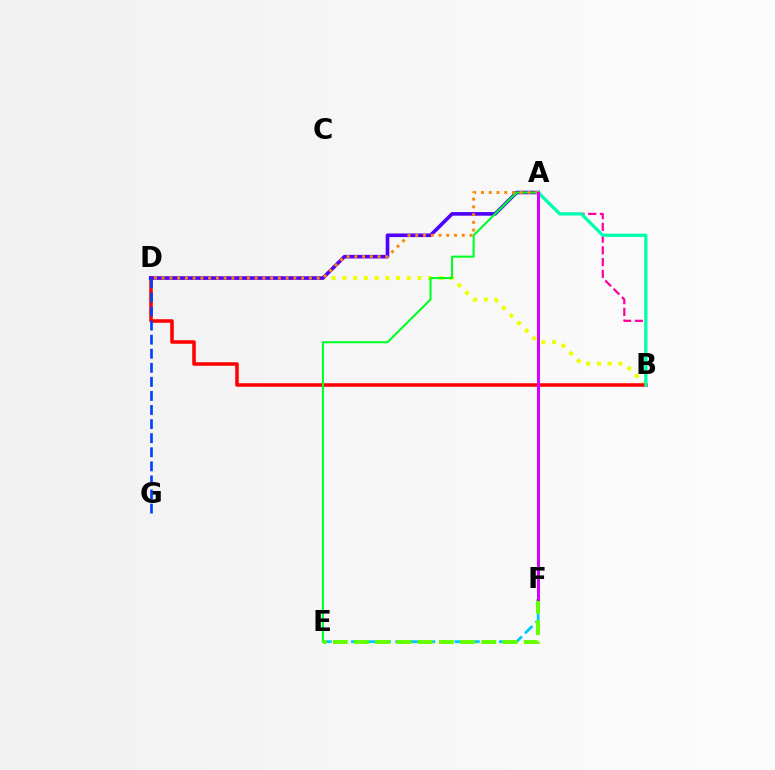{('B', 'D'): [{'color': '#eeff00', 'line_style': 'dotted', 'thickness': 2.92}, {'color': '#ff0000', 'line_style': 'solid', 'thickness': 2.55}], ('A', 'D'): [{'color': '#4f00ff', 'line_style': 'solid', 'thickness': 2.59}, {'color': '#ff8800', 'line_style': 'dotted', 'thickness': 2.11}], ('A', 'B'): [{'color': '#ff00a0', 'line_style': 'dashed', 'thickness': 1.6}, {'color': '#00ffaf', 'line_style': 'solid', 'thickness': 2.36}], ('D', 'G'): [{'color': '#003fff', 'line_style': 'dashed', 'thickness': 1.91}], ('E', 'F'): [{'color': '#00c7ff', 'line_style': 'dashed', 'thickness': 2.01}, {'color': '#66ff00', 'line_style': 'dashed', 'thickness': 2.88}], ('A', 'E'): [{'color': '#00ff27', 'line_style': 'solid', 'thickness': 1.5}], ('A', 'F'): [{'color': '#d600ff', 'line_style': 'solid', 'thickness': 2.17}]}